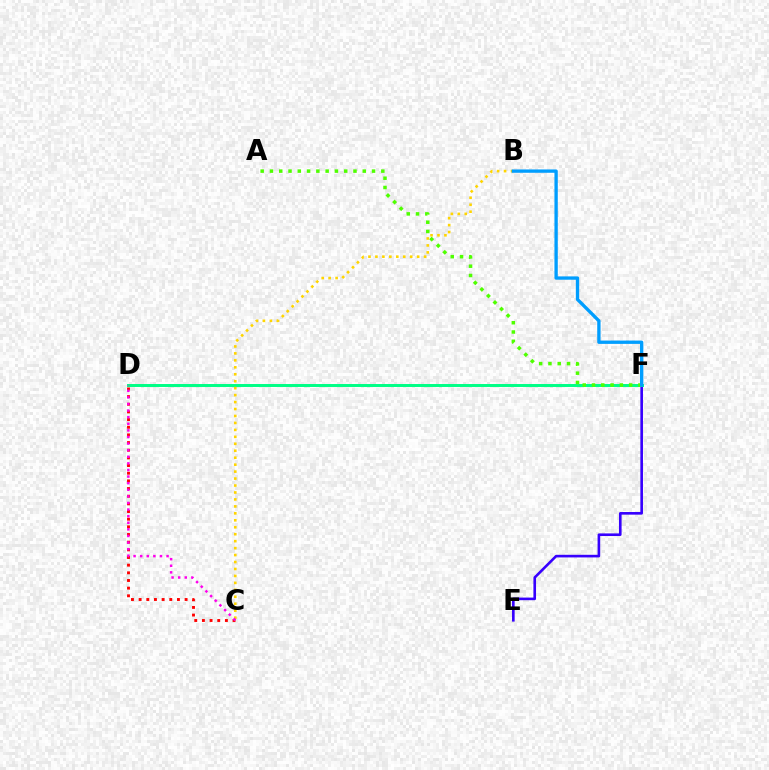{('E', 'F'): [{'color': '#3700ff', 'line_style': 'solid', 'thickness': 1.89}], ('D', 'F'): [{'color': '#00ff86', 'line_style': 'solid', 'thickness': 2.13}], ('C', 'D'): [{'color': '#ff0000', 'line_style': 'dotted', 'thickness': 2.08}, {'color': '#ff00ed', 'line_style': 'dotted', 'thickness': 1.79}], ('B', 'C'): [{'color': '#ffd500', 'line_style': 'dotted', 'thickness': 1.89}], ('A', 'F'): [{'color': '#4fff00', 'line_style': 'dotted', 'thickness': 2.52}], ('B', 'F'): [{'color': '#009eff', 'line_style': 'solid', 'thickness': 2.4}]}